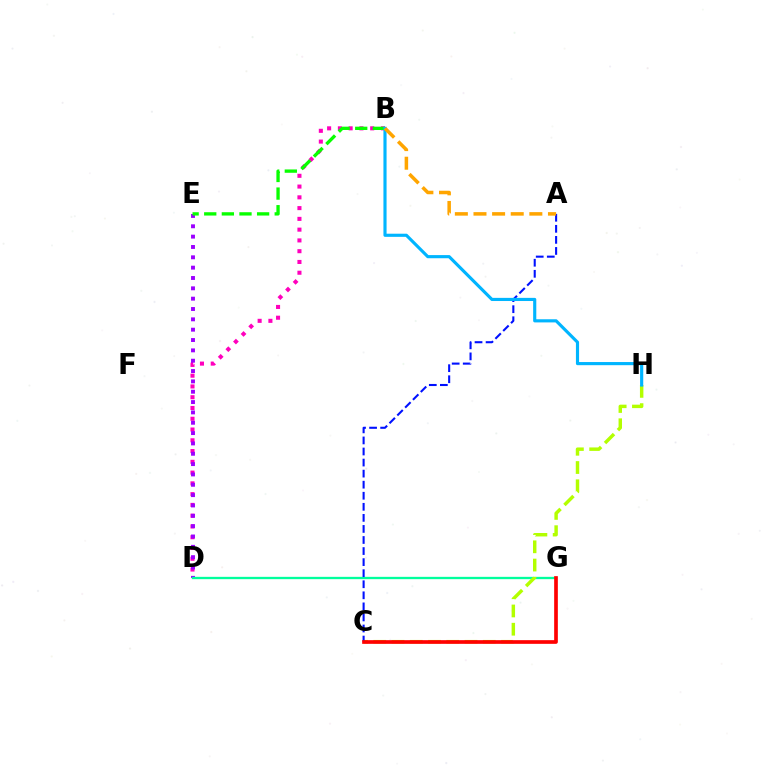{('B', 'D'): [{'color': '#ff00bd', 'line_style': 'dotted', 'thickness': 2.93}], ('D', 'E'): [{'color': '#9b00ff', 'line_style': 'dotted', 'thickness': 2.81}], ('D', 'G'): [{'color': '#00ff9d', 'line_style': 'solid', 'thickness': 1.67}], ('B', 'E'): [{'color': '#08ff00', 'line_style': 'dashed', 'thickness': 2.39}], ('C', 'H'): [{'color': '#b3ff00', 'line_style': 'dashed', 'thickness': 2.48}], ('A', 'C'): [{'color': '#0010ff', 'line_style': 'dashed', 'thickness': 1.5}], ('B', 'H'): [{'color': '#00b5ff', 'line_style': 'solid', 'thickness': 2.26}], ('A', 'B'): [{'color': '#ffa500', 'line_style': 'dashed', 'thickness': 2.53}], ('C', 'G'): [{'color': '#ff0000', 'line_style': 'solid', 'thickness': 2.65}]}